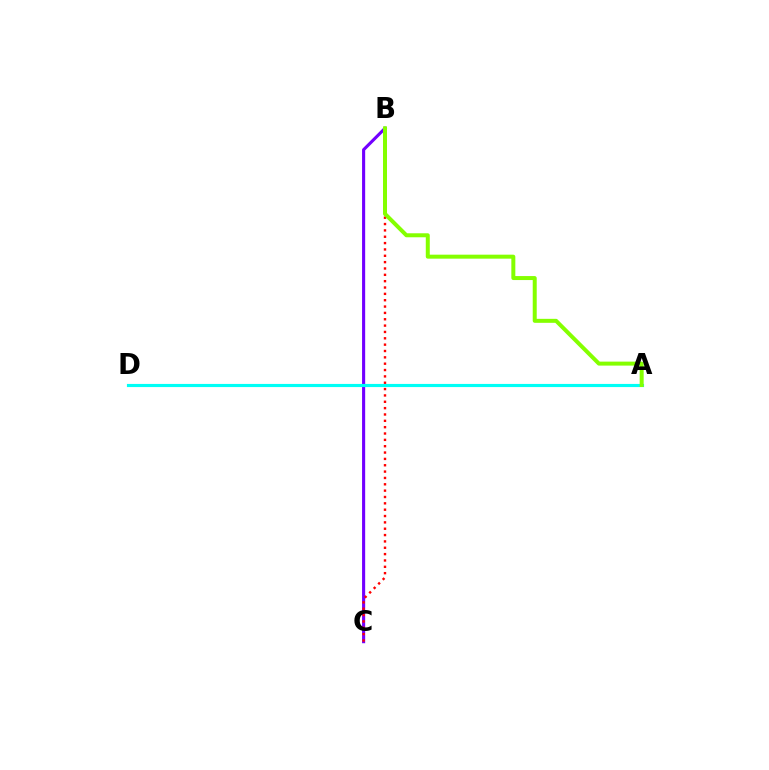{('B', 'C'): [{'color': '#7200ff', 'line_style': 'solid', 'thickness': 2.24}, {'color': '#ff0000', 'line_style': 'dotted', 'thickness': 1.72}], ('A', 'D'): [{'color': '#00fff6', 'line_style': 'solid', 'thickness': 2.27}], ('A', 'B'): [{'color': '#84ff00', 'line_style': 'solid', 'thickness': 2.87}]}